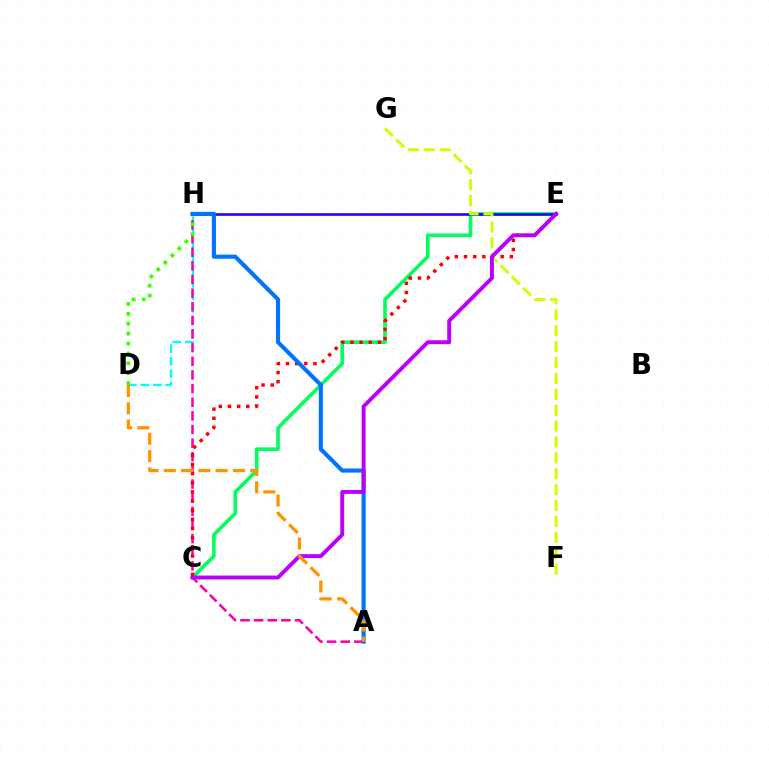{('C', 'E'): [{'color': '#00ff5c', 'line_style': 'solid', 'thickness': 2.59}, {'color': '#ff0000', 'line_style': 'dotted', 'thickness': 2.49}, {'color': '#b900ff', 'line_style': 'solid', 'thickness': 2.82}], ('E', 'H'): [{'color': '#2500ff', 'line_style': 'solid', 'thickness': 1.88}], ('D', 'H'): [{'color': '#00fff6', 'line_style': 'dashed', 'thickness': 1.7}, {'color': '#3dff00', 'line_style': 'dotted', 'thickness': 2.69}], ('A', 'H'): [{'color': '#ff00ac', 'line_style': 'dashed', 'thickness': 1.85}, {'color': '#0074ff', 'line_style': 'solid', 'thickness': 2.96}], ('F', 'G'): [{'color': '#d1ff00', 'line_style': 'dashed', 'thickness': 2.16}], ('A', 'D'): [{'color': '#ff9400', 'line_style': 'dashed', 'thickness': 2.35}]}